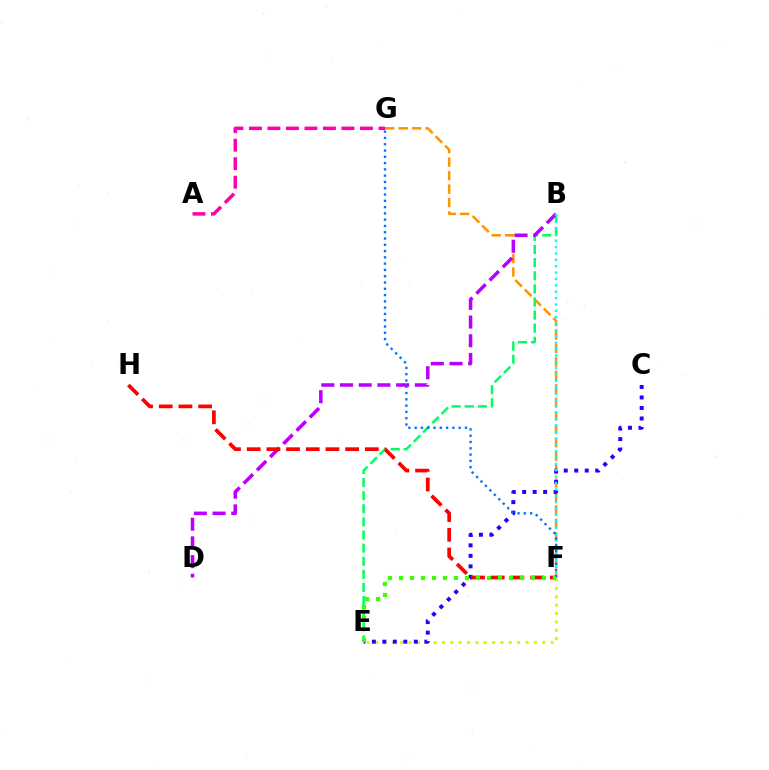{('F', 'G'): [{'color': '#ff9400', 'line_style': 'dashed', 'thickness': 1.83}, {'color': '#0074ff', 'line_style': 'dotted', 'thickness': 1.71}], ('B', 'E'): [{'color': '#00ff5c', 'line_style': 'dashed', 'thickness': 1.78}], ('A', 'G'): [{'color': '#ff00ac', 'line_style': 'dashed', 'thickness': 2.51}], ('E', 'F'): [{'color': '#d1ff00', 'line_style': 'dotted', 'thickness': 2.27}, {'color': '#3dff00', 'line_style': 'dotted', 'thickness': 2.99}], ('B', 'D'): [{'color': '#b900ff', 'line_style': 'dashed', 'thickness': 2.54}], ('C', 'E'): [{'color': '#2500ff', 'line_style': 'dotted', 'thickness': 2.85}], ('F', 'H'): [{'color': '#ff0000', 'line_style': 'dashed', 'thickness': 2.68}], ('B', 'F'): [{'color': '#00fff6', 'line_style': 'dotted', 'thickness': 1.73}]}